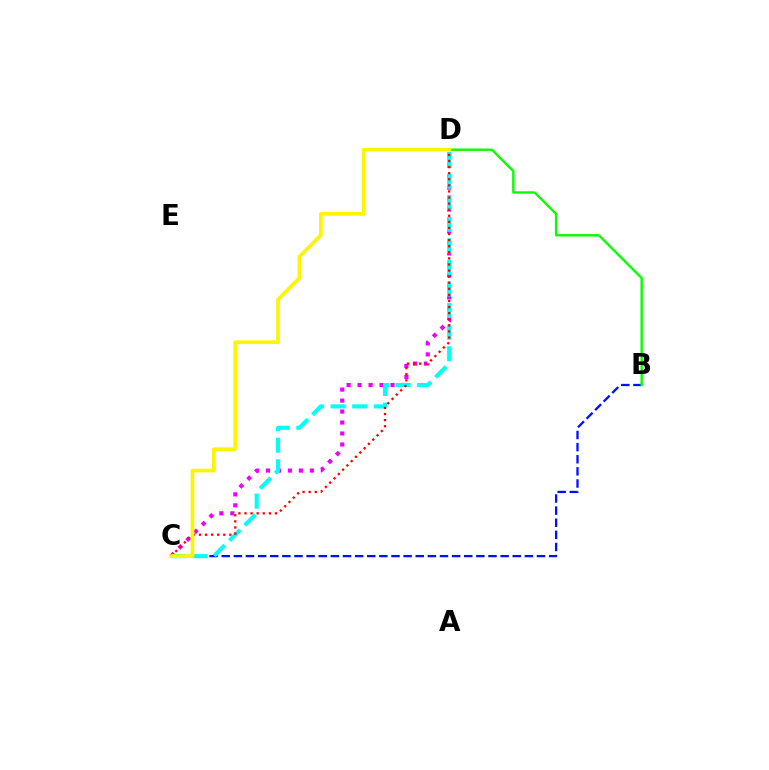{('C', 'D'): [{'color': '#ee00ff', 'line_style': 'dotted', 'thickness': 2.98}, {'color': '#00fff6', 'line_style': 'dashed', 'thickness': 2.93}, {'color': '#ff0000', 'line_style': 'dotted', 'thickness': 1.65}, {'color': '#fcf500', 'line_style': 'solid', 'thickness': 2.66}], ('B', 'C'): [{'color': '#0010ff', 'line_style': 'dashed', 'thickness': 1.65}], ('B', 'D'): [{'color': '#08ff00', 'line_style': 'solid', 'thickness': 1.72}]}